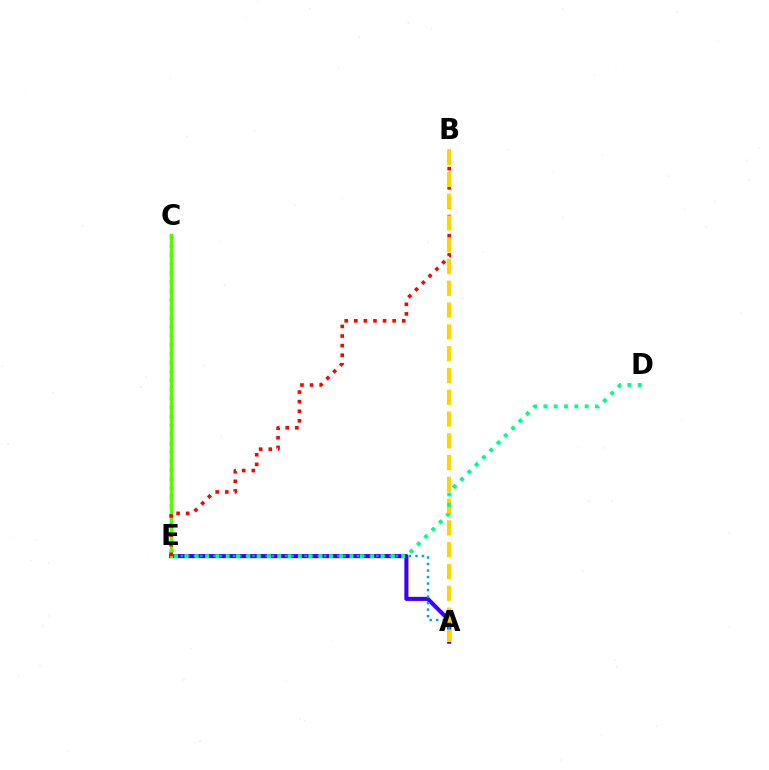{('C', 'E'): [{'color': '#ff00ed', 'line_style': 'dotted', 'thickness': 2.44}, {'color': '#4fff00', 'line_style': 'solid', 'thickness': 2.47}], ('A', 'E'): [{'color': '#3700ff', 'line_style': 'solid', 'thickness': 2.93}, {'color': '#009eff', 'line_style': 'dotted', 'thickness': 1.77}], ('B', 'E'): [{'color': '#ff0000', 'line_style': 'dotted', 'thickness': 2.6}], ('A', 'B'): [{'color': '#ffd500', 'line_style': 'dashed', 'thickness': 2.96}], ('D', 'E'): [{'color': '#00ff86', 'line_style': 'dotted', 'thickness': 2.8}]}